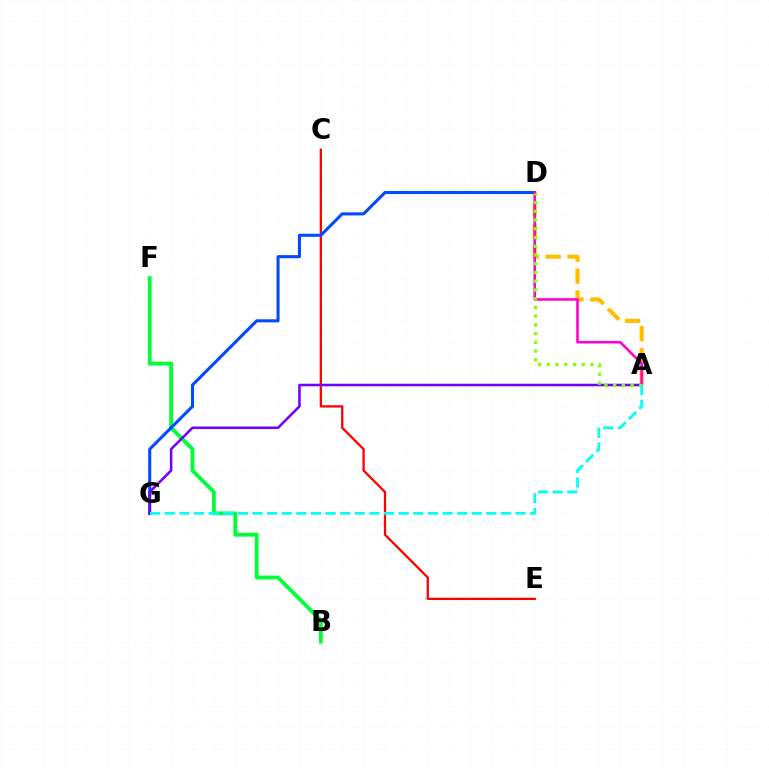{('C', 'E'): [{'color': '#ff0000', 'line_style': 'solid', 'thickness': 1.65}], ('A', 'D'): [{'color': '#ffbd00', 'line_style': 'dashed', 'thickness': 2.97}, {'color': '#ff00cf', 'line_style': 'solid', 'thickness': 1.84}, {'color': '#84ff00', 'line_style': 'dotted', 'thickness': 2.37}], ('B', 'F'): [{'color': '#00ff39', 'line_style': 'solid', 'thickness': 2.76}], ('D', 'G'): [{'color': '#004bff', 'line_style': 'solid', 'thickness': 2.21}], ('A', 'G'): [{'color': '#7200ff', 'line_style': 'solid', 'thickness': 1.83}, {'color': '#00fff6', 'line_style': 'dashed', 'thickness': 1.99}]}